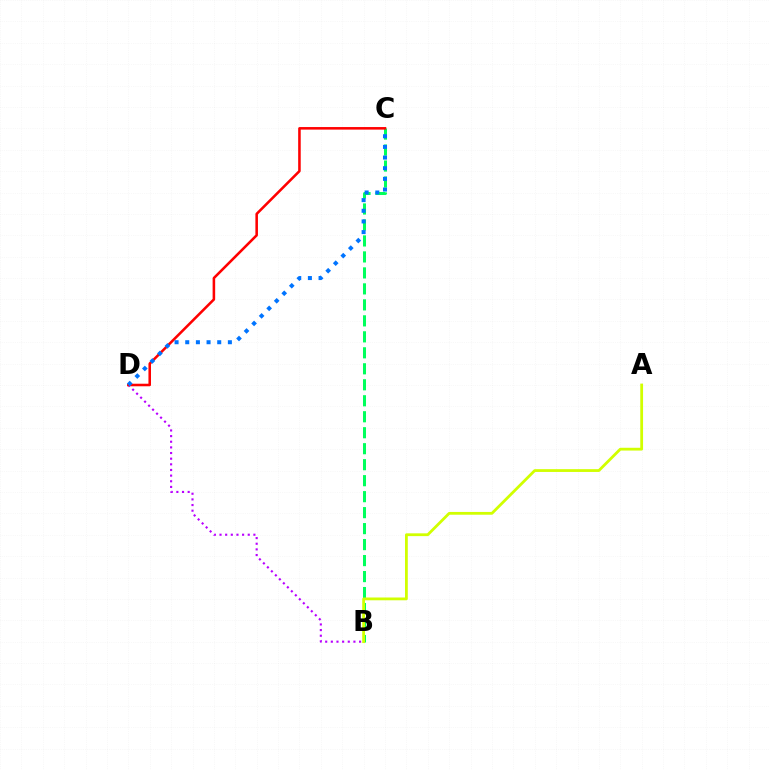{('B', 'C'): [{'color': '#00ff5c', 'line_style': 'dashed', 'thickness': 2.17}], ('A', 'B'): [{'color': '#d1ff00', 'line_style': 'solid', 'thickness': 2.01}], ('B', 'D'): [{'color': '#b900ff', 'line_style': 'dotted', 'thickness': 1.53}], ('C', 'D'): [{'color': '#ff0000', 'line_style': 'solid', 'thickness': 1.84}, {'color': '#0074ff', 'line_style': 'dotted', 'thickness': 2.9}]}